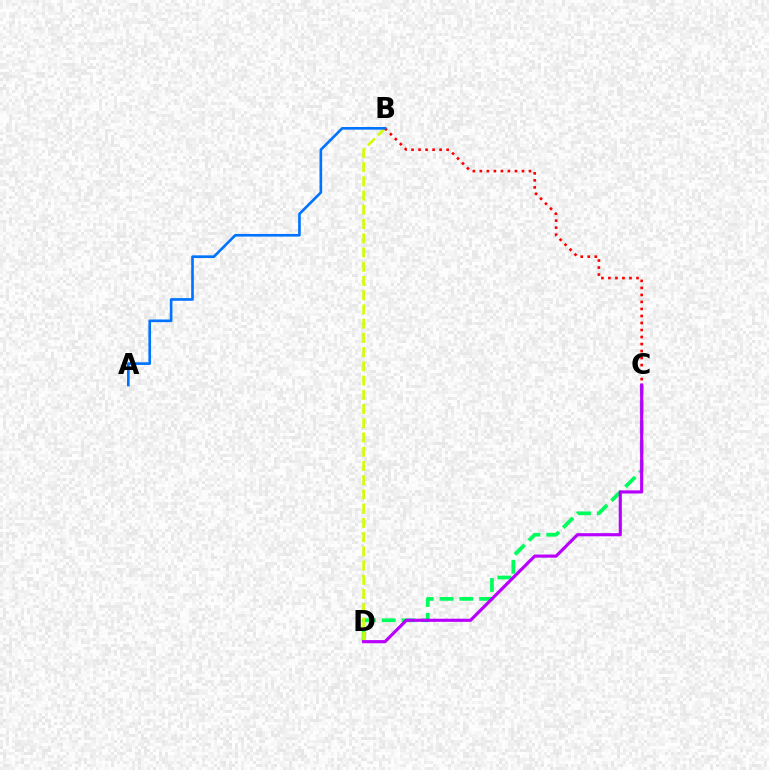{('C', 'D'): [{'color': '#00ff5c', 'line_style': 'dashed', 'thickness': 2.69}, {'color': '#b900ff', 'line_style': 'solid', 'thickness': 2.27}], ('B', 'D'): [{'color': '#d1ff00', 'line_style': 'dashed', 'thickness': 1.93}], ('B', 'C'): [{'color': '#ff0000', 'line_style': 'dotted', 'thickness': 1.91}], ('A', 'B'): [{'color': '#0074ff', 'line_style': 'solid', 'thickness': 1.91}]}